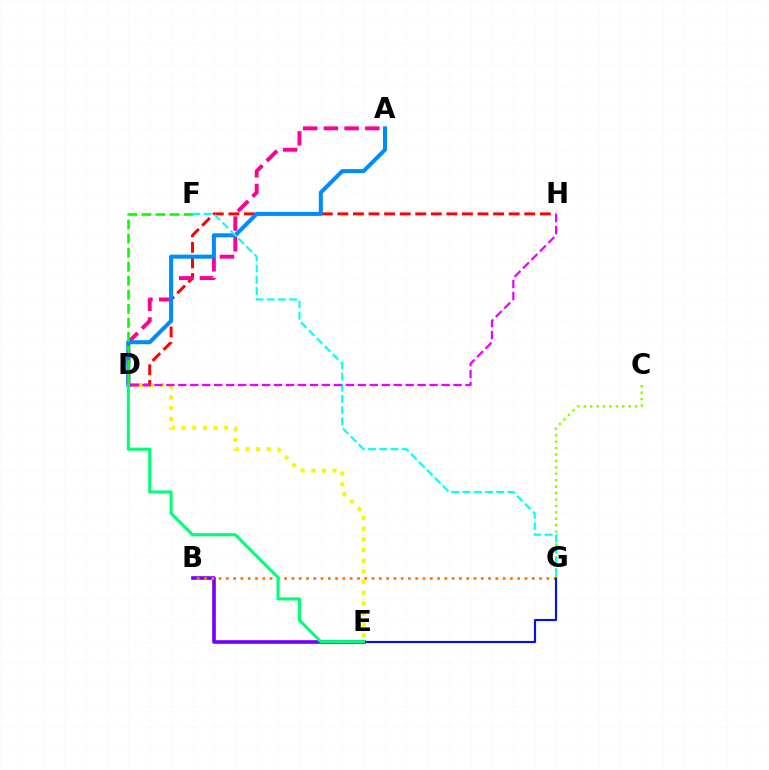{('B', 'E'): [{'color': '#7200ff', 'line_style': 'solid', 'thickness': 2.61}], ('D', 'E'): [{'color': '#fcf500', 'line_style': 'dotted', 'thickness': 2.9}, {'color': '#00ff74', 'line_style': 'solid', 'thickness': 2.21}], ('D', 'H'): [{'color': '#ff0000', 'line_style': 'dashed', 'thickness': 2.12}, {'color': '#ee00ff', 'line_style': 'dashed', 'thickness': 1.63}], ('B', 'G'): [{'color': '#ff7c00', 'line_style': 'dotted', 'thickness': 1.98}], ('A', 'D'): [{'color': '#ff0094', 'line_style': 'dashed', 'thickness': 2.81}, {'color': '#008cff', 'line_style': 'solid', 'thickness': 2.9}], ('E', 'G'): [{'color': '#0010ff', 'line_style': 'solid', 'thickness': 1.54}], ('C', 'G'): [{'color': '#84ff00', 'line_style': 'dotted', 'thickness': 1.75}], ('D', 'F'): [{'color': '#08ff00', 'line_style': 'dashed', 'thickness': 1.91}], ('F', 'G'): [{'color': '#00fff6', 'line_style': 'dashed', 'thickness': 1.53}]}